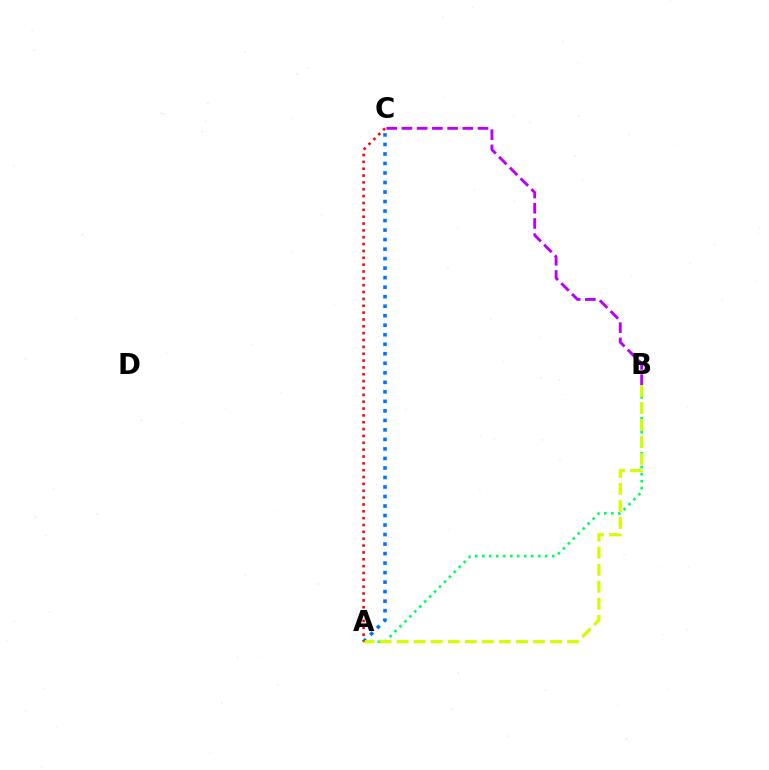{('A', 'C'): [{'color': '#0074ff', 'line_style': 'dotted', 'thickness': 2.59}, {'color': '#ff0000', 'line_style': 'dotted', 'thickness': 1.86}], ('A', 'B'): [{'color': '#00ff5c', 'line_style': 'dotted', 'thickness': 1.9}, {'color': '#d1ff00', 'line_style': 'dashed', 'thickness': 2.32}], ('B', 'C'): [{'color': '#b900ff', 'line_style': 'dashed', 'thickness': 2.07}]}